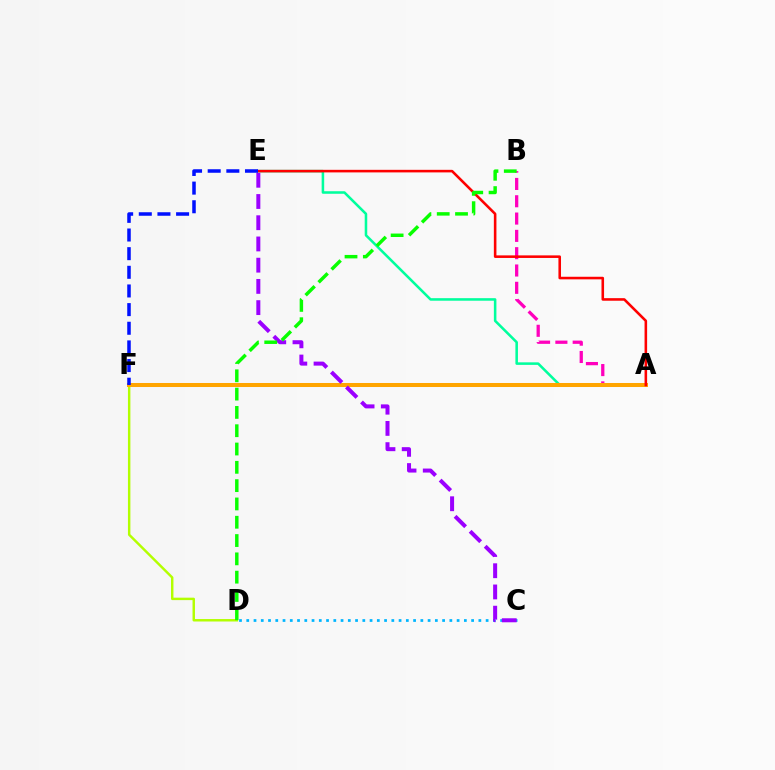{('C', 'D'): [{'color': '#00b5ff', 'line_style': 'dotted', 'thickness': 1.97}], ('A', 'E'): [{'color': '#00ff9d', 'line_style': 'solid', 'thickness': 1.83}, {'color': '#ff0000', 'line_style': 'solid', 'thickness': 1.85}], ('D', 'F'): [{'color': '#b3ff00', 'line_style': 'solid', 'thickness': 1.76}], ('A', 'B'): [{'color': '#ff00bd', 'line_style': 'dashed', 'thickness': 2.35}], ('A', 'F'): [{'color': '#ffa500', 'line_style': 'solid', 'thickness': 2.89}], ('C', 'E'): [{'color': '#9b00ff', 'line_style': 'dashed', 'thickness': 2.88}], ('B', 'D'): [{'color': '#08ff00', 'line_style': 'dashed', 'thickness': 2.49}], ('E', 'F'): [{'color': '#0010ff', 'line_style': 'dashed', 'thickness': 2.53}]}